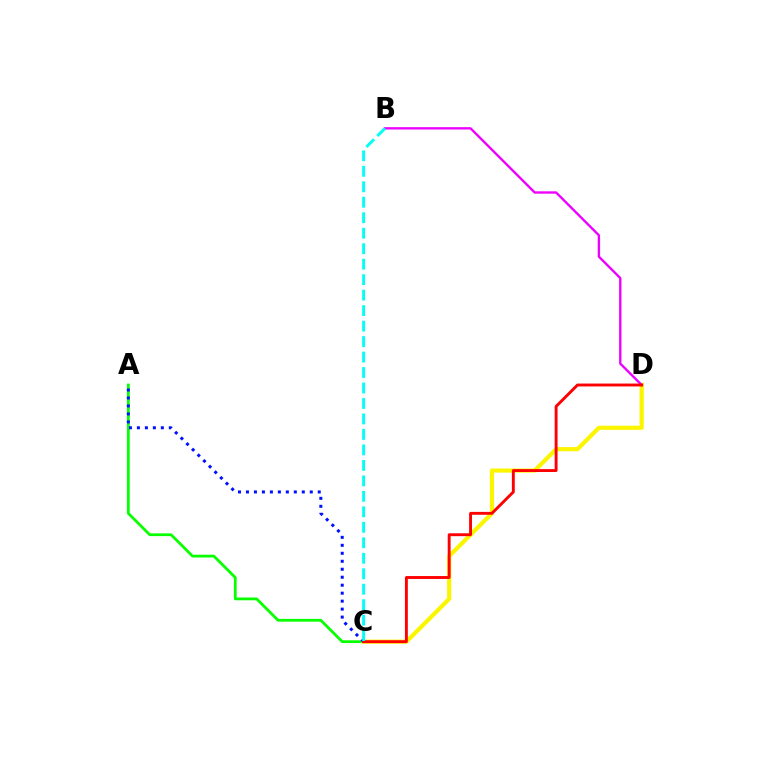{('A', 'C'): [{'color': '#08ff00', 'line_style': 'solid', 'thickness': 1.99}, {'color': '#0010ff', 'line_style': 'dotted', 'thickness': 2.17}], ('C', 'D'): [{'color': '#fcf500', 'line_style': 'solid', 'thickness': 3.0}, {'color': '#ff0000', 'line_style': 'solid', 'thickness': 2.08}], ('B', 'D'): [{'color': '#ee00ff', 'line_style': 'solid', 'thickness': 1.7}], ('B', 'C'): [{'color': '#00fff6', 'line_style': 'dashed', 'thickness': 2.1}]}